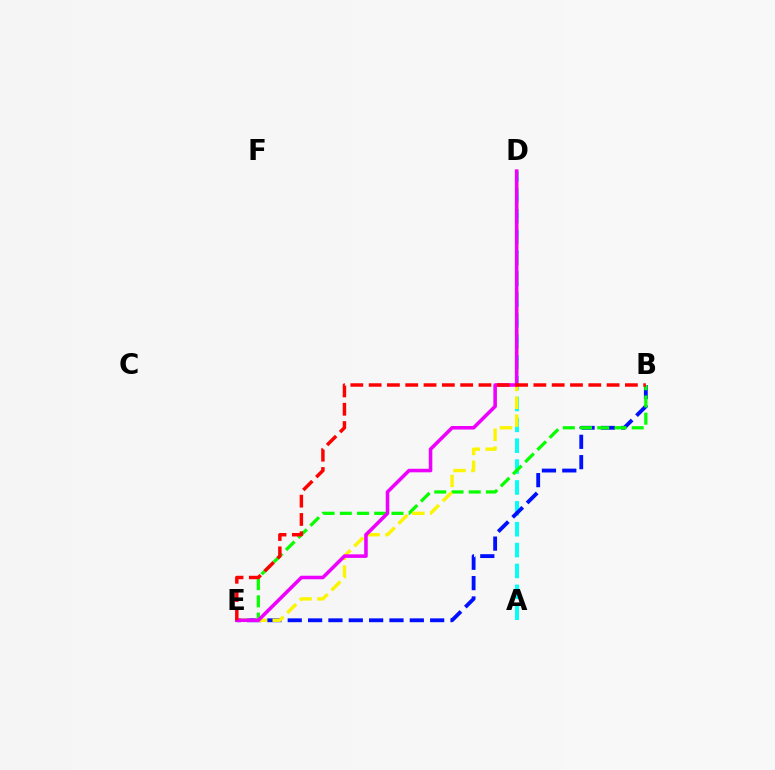{('A', 'D'): [{'color': '#00fff6', 'line_style': 'dashed', 'thickness': 2.84}], ('B', 'E'): [{'color': '#0010ff', 'line_style': 'dashed', 'thickness': 2.76}, {'color': '#08ff00', 'line_style': 'dashed', 'thickness': 2.34}, {'color': '#ff0000', 'line_style': 'dashed', 'thickness': 2.49}], ('D', 'E'): [{'color': '#fcf500', 'line_style': 'dashed', 'thickness': 2.42}, {'color': '#ee00ff', 'line_style': 'solid', 'thickness': 2.56}]}